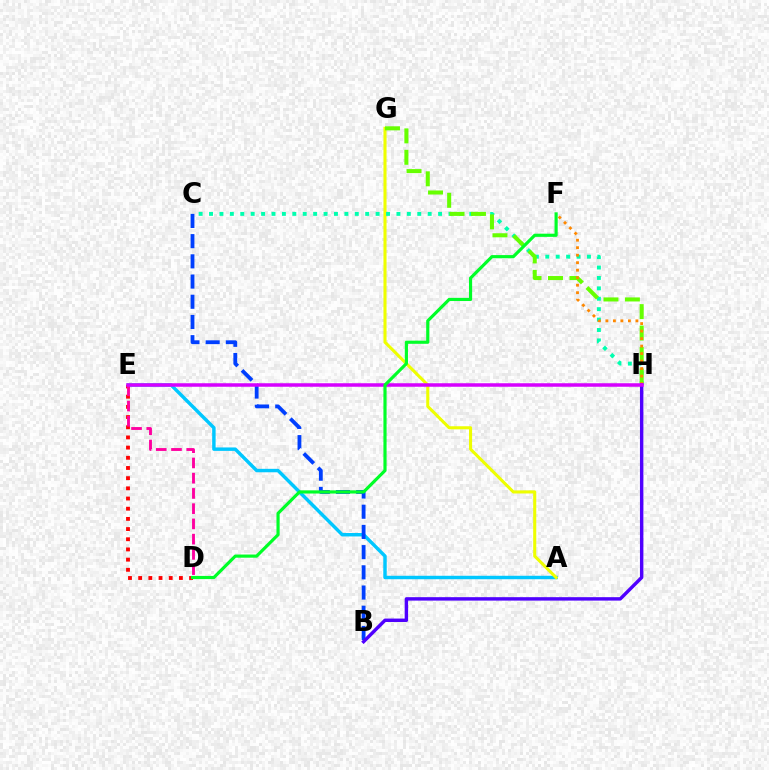{('A', 'E'): [{'color': '#00c7ff', 'line_style': 'solid', 'thickness': 2.48}], ('B', 'C'): [{'color': '#003fff', 'line_style': 'dashed', 'thickness': 2.74}], ('A', 'G'): [{'color': '#eeff00', 'line_style': 'solid', 'thickness': 2.21}], ('C', 'H'): [{'color': '#00ffaf', 'line_style': 'dotted', 'thickness': 2.83}], ('G', 'H'): [{'color': '#66ff00', 'line_style': 'dashed', 'thickness': 2.91}], ('F', 'H'): [{'color': '#ff8800', 'line_style': 'dotted', 'thickness': 2.04}], ('D', 'E'): [{'color': '#ff0000', 'line_style': 'dotted', 'thickness': 2.77}, {'color': '#ff00a0', 'line_style': 'dashed', 'thickness': 2.07}], ('B', 'H'): [{'color': '#4f00ff', 'line_style': 'solid', 'thickness': 2.46}], ('E', 'H'): [{'color': '#d600ff', 'line_style': 'solid', 'thickness': 2.53}], ('D', 'F'): [{'color': '#00ff27', 'line_style': 'solid', 'thickness': 2.28}]}